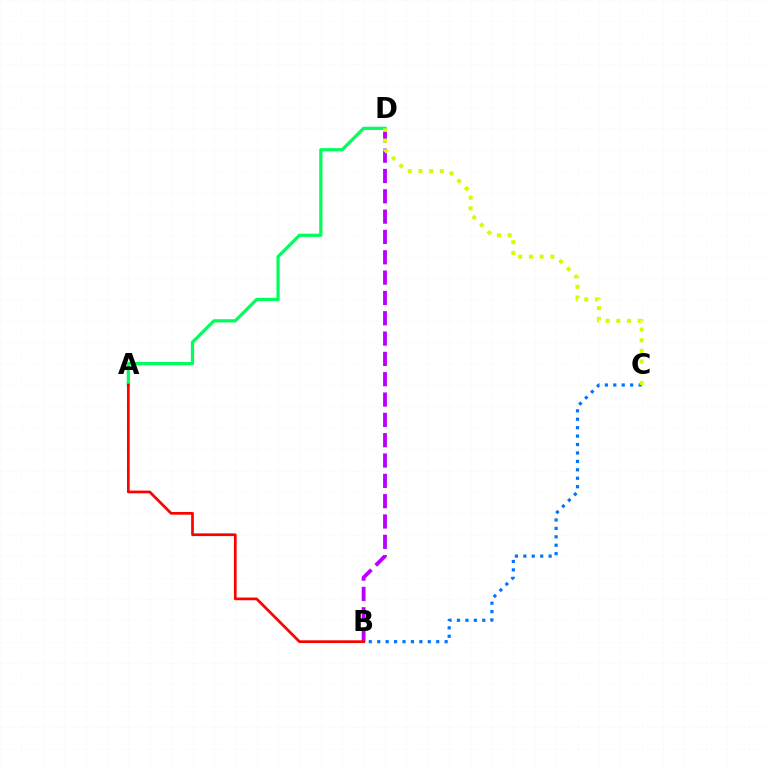{('B', 'D'): [{'color': '#b900ff', 'line_style': 'dashed', 'thickness': 2.76}], ('A', 'D'): [{'color': '#00ff5c', 'line_style': 'solid', 'thickness': 2.33}], ('B', 'C'): [{'color': '#0074ff', 'line_style': 'dotted', 'thickness': 2.29}], ('C', 'D'): [{'color': '#d1ff00', 'line_style': 'dotted', 'thickness': 2.9}], ('A', 'B'): [{'color': '#ff0000', 'line_style': 'solid', 'thickness': 1.96}]}